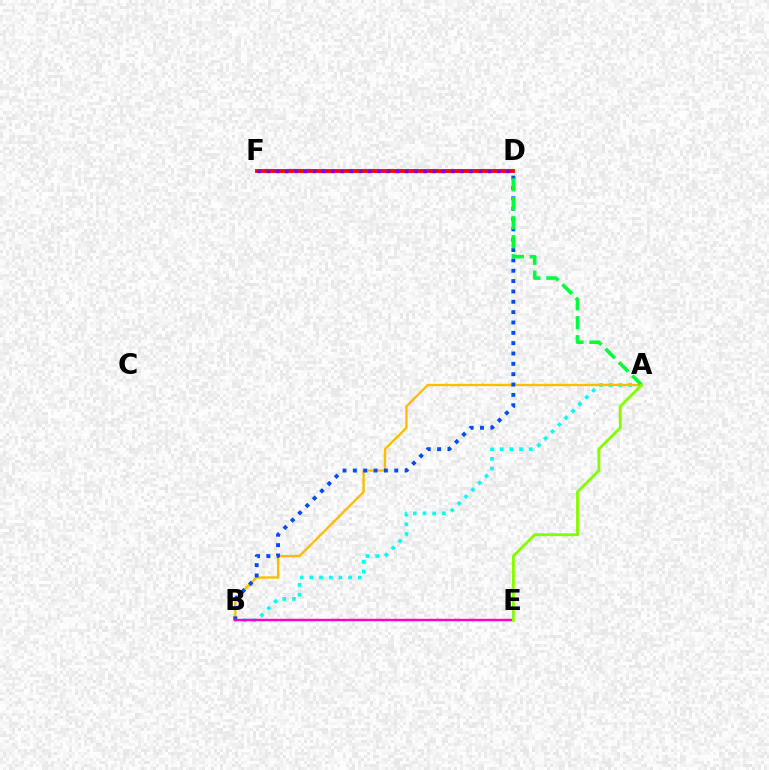{('A', 'B'): [{'color': '#00fff6', 'line_style': 'dotted', 'thickness': 2.63}, {'color': '#ffbd00', 'line_style': 'solid', 'thickness': 1.71}], ('B', 'D'): [{'color': '#004bff', 'line_style': 'dotted', 'thickness': 2.81}], ('A', 'D'): [{'color': '#00ff39', 'line_style': 'dashed', 'thickness': 2.57}], ('B', 'E'): [{'color': '#ff00cf', 'line_style': 'solid', 'thickness': 1.74}], ('D', 'F'): [{'color': '#ff0000', 'line_style': 'solid', 'thickness': 2.76}, {'color': '#7200ff', 'line_style': 'dotted', 'thickness': 2.5}], ('A', 'E'): [{'color': '#84ff00', 'line_style': 'solid', 'thickness': 2.09}]}